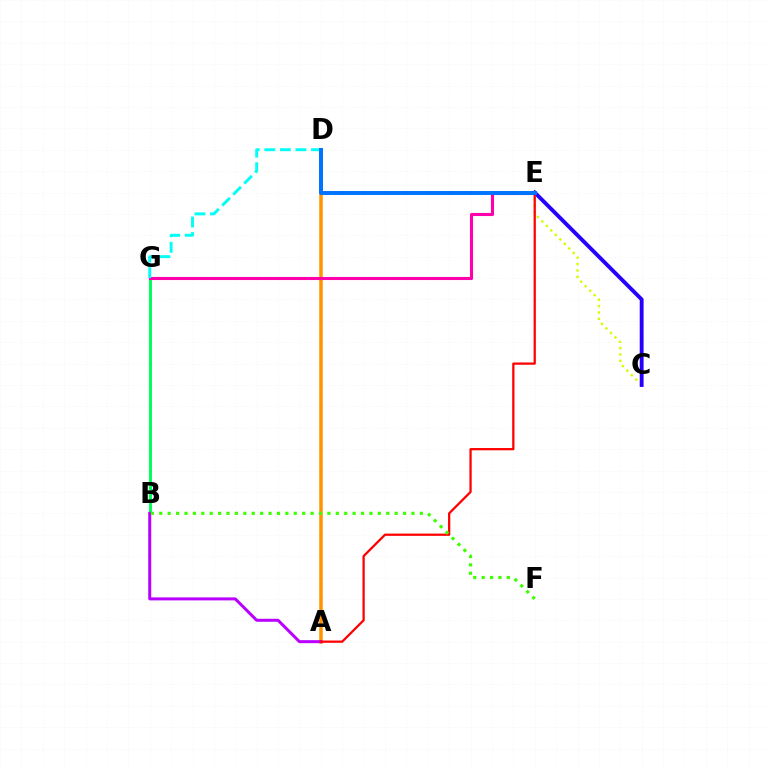{('C', 'E'): [{'color': '#d1ff00', 'line_style': 'dotted', 'thickness': 1.73}, {'color': '#2500ff', 'line_style': 'solid', 'thickness': 2.78}], ('A', 'D'): [{'color': '#ff9400', 'line_style': 'solid', 'thickness': 2.53}], ('B', 'G'): [{'color': '#00ff5c', 'line_style': 'solid', 'thickness': 2.14}], ('A', 'B'): [{'color': '#b900ff', 'line_style': 'solid', 'thickness': 2.16}], ('E', 'G'): [{'color': '#ff00ac', 'line_style': 'solid', 'thickness': 2.21}], ('A', 'E'): [{'color': '#ff0000', 'line_style': 'solid', 'thickness': 1.63}], ('D', 'G'): [{'color': '#00fff6', 'line_style': 'dashed', 'thickness': 2.11}], ('D', 'E'): [{'color': '#0074ff', 'line_style': 'solid', 'thickness': 2.85}], ('B', 'F'): [{'color': '#3dff00', 'line_style': 'dotted', 'thickness': 2.28}]}